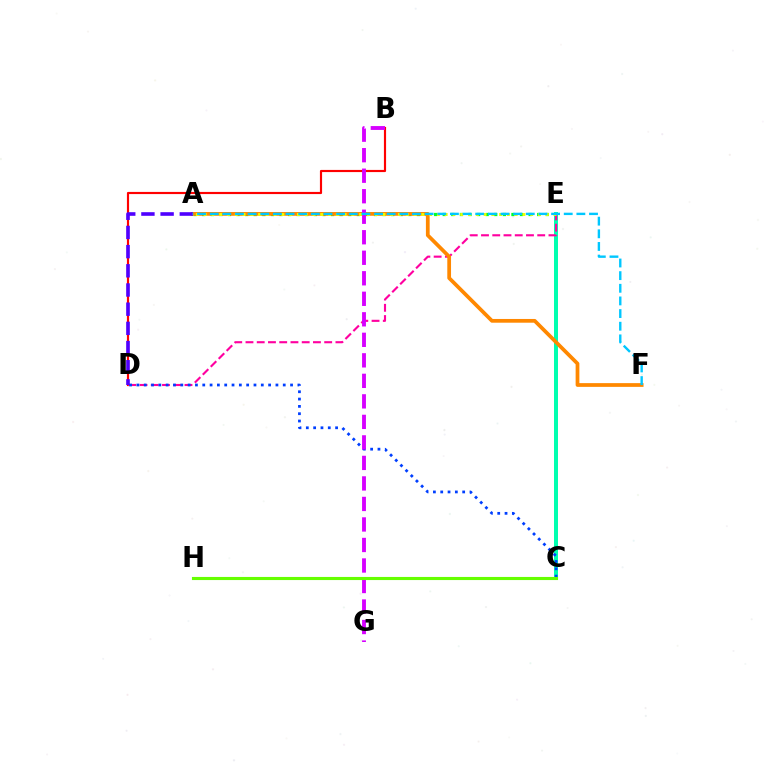{('A', 'E'): [{'color': '#00ff27', 'line_style': 'dotted', 'thickness': 2.33}, {'color': '#eeff00', 'line_style': 'dotted', 'thickness': 2.11}], ('C', 'E'): [{'color': '#00ffaf', 'line_style': 'solid', 'thickness': 2.87}], ('B', 'D'): [{'color': '#ff0000', 'line_style': 'solid', 'thickness': 1.56}], ('D', 'E'): [{'color': '#ff00a0', 'line_style': 'dashed', 'thickness': 1.53}], ('C', 'D'): [{'color': '#003fff', 'line_style': 'dotted', 'thickness': 1.99}], ('A', 'F'): [{'color': '#ff8800', 'line_style': 'solid', 'thickness': 2.69}, {'color': '#00c7ff', 'line_style': 'dashed', 'thickness': 1.72}], ('B', 'G'): [{'color': '#d600ff', 'line_style': 'dashed', 'thickness': 2.79}], ('A', 'D'): [{'color': '#4f00ff', 'line_style': 'dashed', 'thickness': 2.61}], ('C', 'H'): [{'color': '#66ff00', 'line_style': 'solid', 'thickness': 2.24}]}